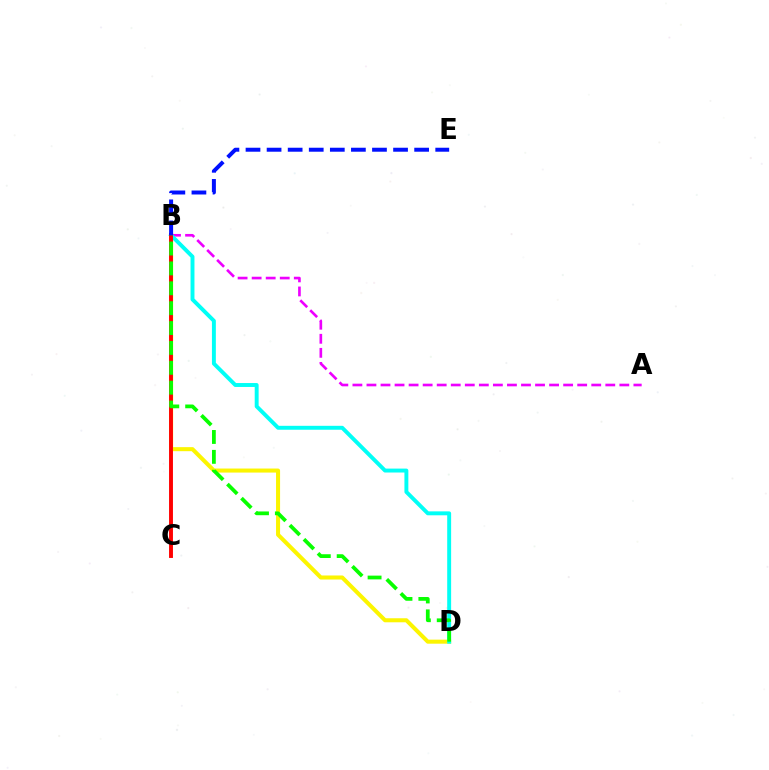{('B', 'D'): [{'color': '#fcf500', 'line_style': 'solid', 'thickness': 2.91}, {'color': '#00fff6', 'line_style': 'solid', 'thickness': 2.82}, {'color': '#08ff00', 'line_style': 'dashed', 'thickness': 2.7}], ('A', 'B'): [{'color': '#ee00ff', 'line_style': 'dashed', 'thickness': 1.91}], ('B', 'C'): [{'color': '#ff0000', 'line_style': 'solid', 'thickness': 2.81}], ('B', 'E'): [{'color': '#0010ff', 'line_style': 'dashed', 'thickness': 2.86}]}